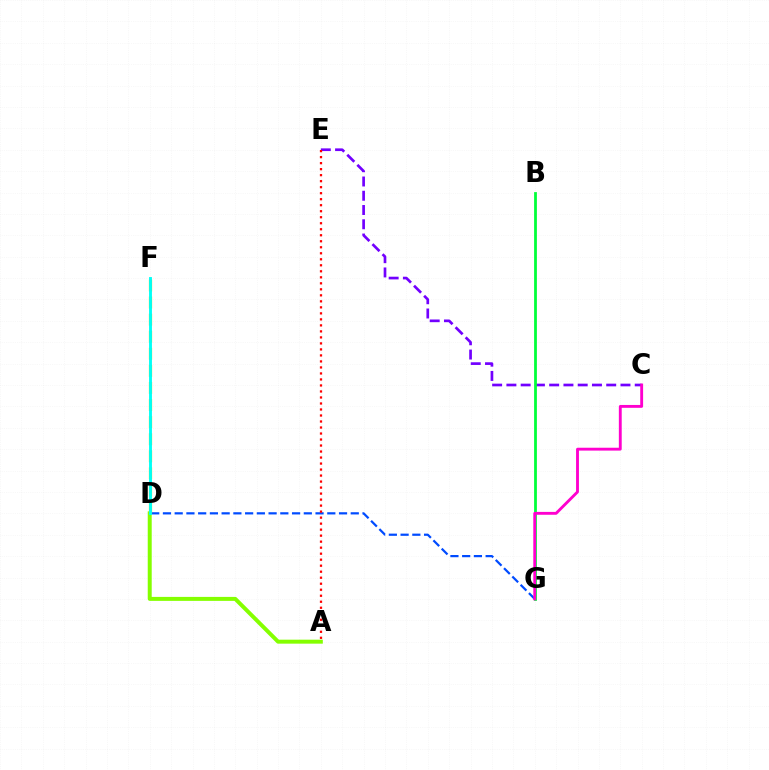{('D', 'G'): [{'color': '#004bff', 'line_style': 'dashed', 'thickness': 1.59}], ('C', 'E'): [{'color': '#7200ff', 'line_style': 'dashed', 'thickness': 1.94}], ('B', 'G'): [{'color': '#00ff39', 'line_style': 'solid', 'thickness': 2.0}], ('A', 'D'): [{'color': '#84ff00', 'line_style': 'solid', 'thickness': 2.86}], ('C', 'G'): [{'color': '#ff00cf', 'line_style': 'solid', 'thickness': 2.06}], ('D', 'F'): [{'color': '#ffbd00', 'line_style': 'dashed', 'thickness': 2.32}, {'color': '#00fff6', 'line_style': 'solid', 'thickness': 2.07}], ('A', 'E'): [{'color': '#ff0000', 'line_style': 'dotted', 'thickness': 1.63}]}